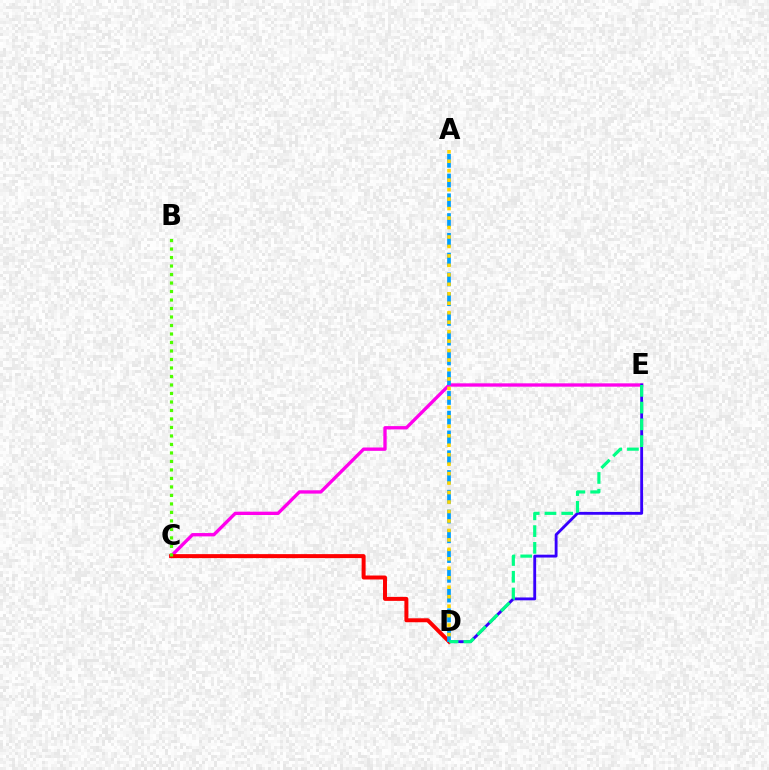{('C', 'E'): [{'color': '#ff00ed', 'line_style': 'solid', 'thickness': 2.4}], ('D', 'E'): [{'color': '#3700ff', 'line_style': 'solid', 'thickness': 2.05}, {'color': '#00ff86', 'line_style': 'dashed', 'thickness': 2.28}], ('C', 'D'): [{'color': '#ff0000', 'line_style': 'solid', 'thickness': 2.86}], ('B', 'C'): [{'color': '#4fff00', 'line_style': 'dotted', 'thickness': 2.31}], ('A', 'D'): [{'color': '#009eff', 'line_style': 'dashed', 'thickness': 2.68}, {'color': '#ffd500', 'line_style': 'dotted', 'thickness': 2.57}]}